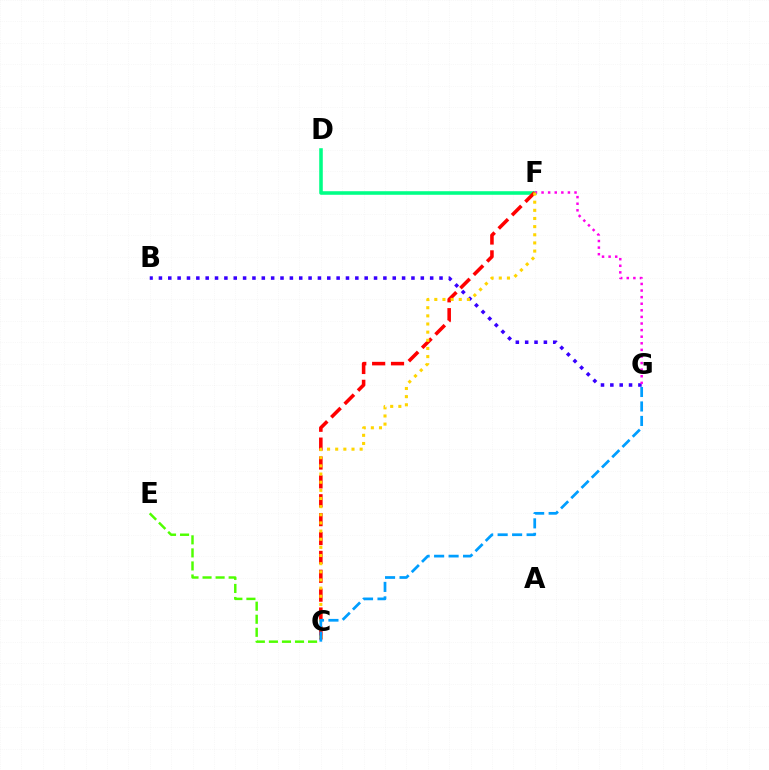{('D', 'F'): [{'color': '#00ff86', 'line_style': 'solid', 'thickness': 2.56}], ('B', 'G'): [{'color': '#3700ff', 'line_style': 'dotted', 'thickness': 2.54}], ('F', 'G'): [{'color': '#ff00ed', 'line_style': 'dotted', 'thickness': 1.79}], ('C', 'F'): [{'color': '#ff0000', 'line_style': 'dashed', 'thickness': 2.56}, {'color': '#ffd500', 'line_style': 'dotted', 'thickness': 2.21}], ('C', 'G'): [{'color': '#009eff', 'line_style': 'dashed', 'thickness': 1.97}], ('C', 'E'): [{'color': '#4fff00', 'line_style': 'dashed', 'thickness': 1.77}]}